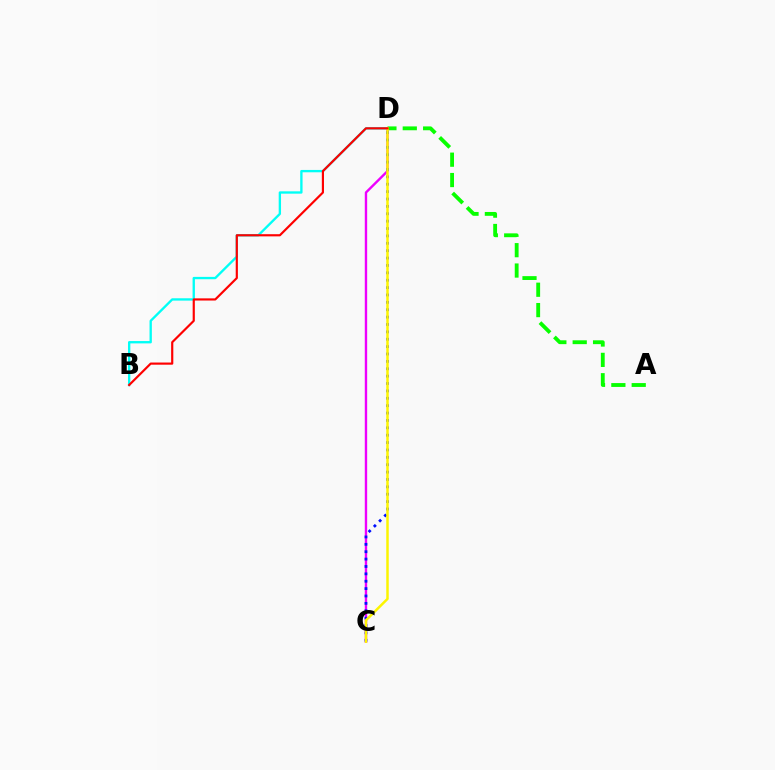{('C', 'D'): [{'color': '#ee00ff', 'line_style': 'solid', 'thickness': 1.72}, {'color': '#0010ff', 'line_style': 'dotted', 'thickness': 2.01}, {'color': '#fcf500', 'line_style': 'solid', 'thickness': 1.79}], ('B', 'D'): [{'color': '#00fff6', 'line_style': 'solid', 'thickness': 1.68}, {'color': '#ff0000', 'line_style': 'solid', 'thickness': 1.56}], ('A', 'D'): [{'color': '#08ff00', 'line_style': 'dashed', 'thickness': 2.77}]}